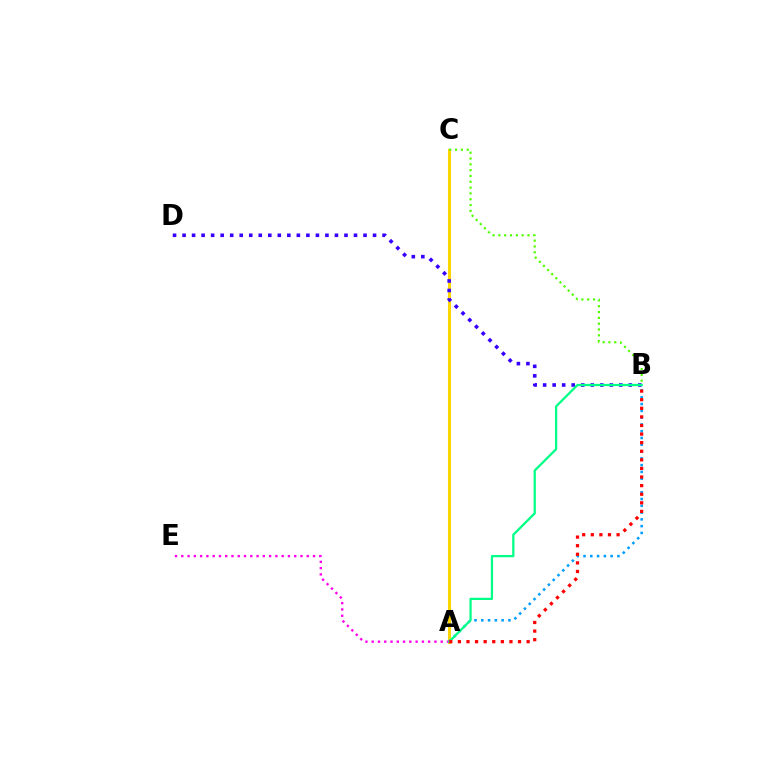{('A', 'C'): [{'color': '#ffd500', 'line_style': 'solid', 'thickness': 2.21}], ('A', 'B'): [{'color': '#009eff', 'line_style': 'dotted', 'thickness': 1.84}, {'color': '#00ff86', 'line_style': 'solid', 'thickness': 1.62}, {'color': '#ff0000', 'line_style': 'dotted', 'thickness': 2.33}], ('B', 'D'): [{'color': '#3700ff', 'line_style': 'dotted', 'thickness': 2.59}], ('A', 'E'): [{'color': '#ff00ed', 'line_style': 'dotted', 'thickness': 1.7}], ('B', 'C'): [{'color': '#4fff00', 'line_style': 'dotted', 'thickness': 1.58}]}